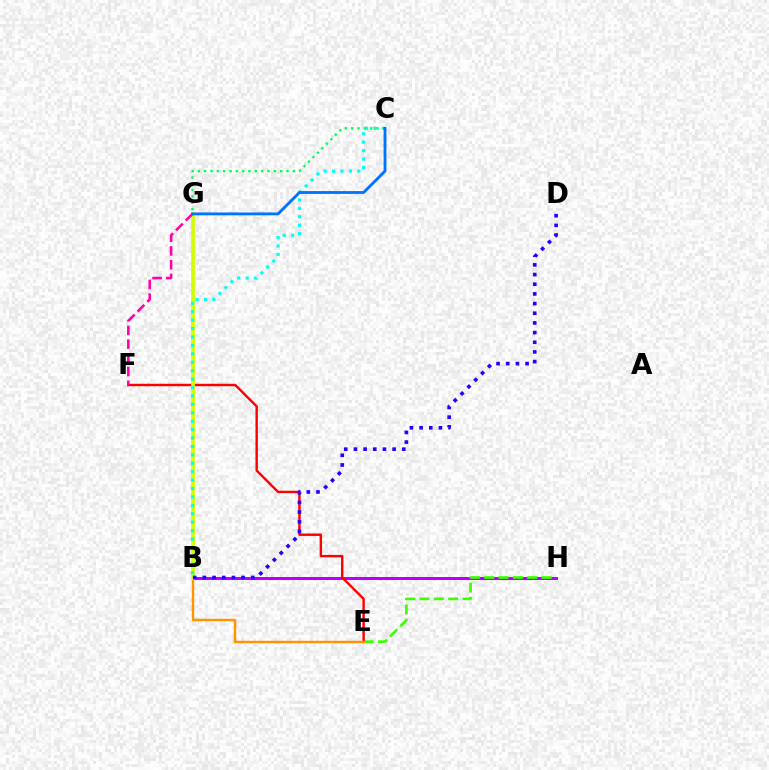{('B', 'H'): [{'color': '#b900ff', 'line_style': 'solid', 'thickness': 2.17}], ('E', 'H'): [{'color': '#3dff00', 'line_style': 'dashed', 'thickness': 1.95}], ('E', 'F'): [{'color': '#ff0000', 'line_style': 'solid', 'thickness': 1.75}], ('B', 'E'): [{'color': '#ff9400', 'line_style': 'solid', 'thickness': 1.74}], ('B', 'G'): [{'color': '#d1ff00', 'line_style': 'solid', 'thickness': 2.68}], ('F', 'G'): [{'color': '#ff00ac', 'line_style': 'dashed', 'thickness': 1.86}], ('B', 'C'): [{'color': '#00fff6', 'line_style': 'dotted', 'thickness': 2.29}], ('B', 'D'): [{'color': '#2500ff', 'line_style': 'dotted', 'thickness': 2.63}], ('C', 'G'): [{'color': '#00ff5c', 'line_style': 'dotted', 'thickness': 1.72}, {'color': '#0074ff', 'line_style': 'solid', 'thickness': 2.05}]}